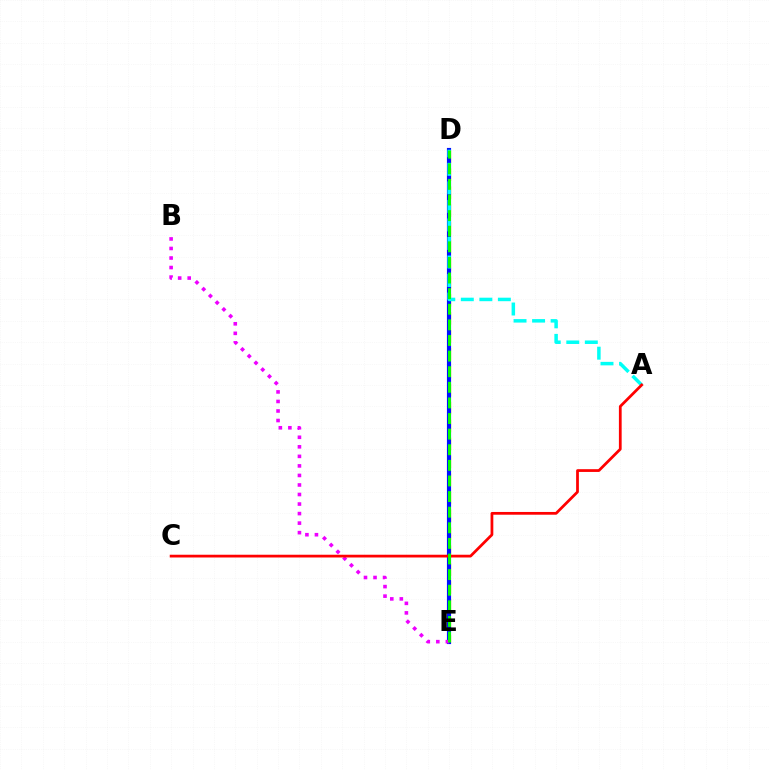{('D', 'E'): [{'color': '#fcf500', 'line_style': 'dashed', 'thickness': 2.44}, {'color': '#0010ff', 'line_style': 'solid', 'thickness': 2.99}, {'color': '#08ff00', 'line_style': 'dashed', 'thickness': 2.12}], ('A', 'D'): [{'color': '#00fff6', 'line_style': 'dashed', 'thickness': 2.52}], ('B', 'E'): [{'color': '#ee00ff', 'line_style': 'dotted', 'thickness': 2.59}], ('A', 'C'): [{'color': '#ff0000', 'line_style': 'solid', 'thickness': 1.98}]}